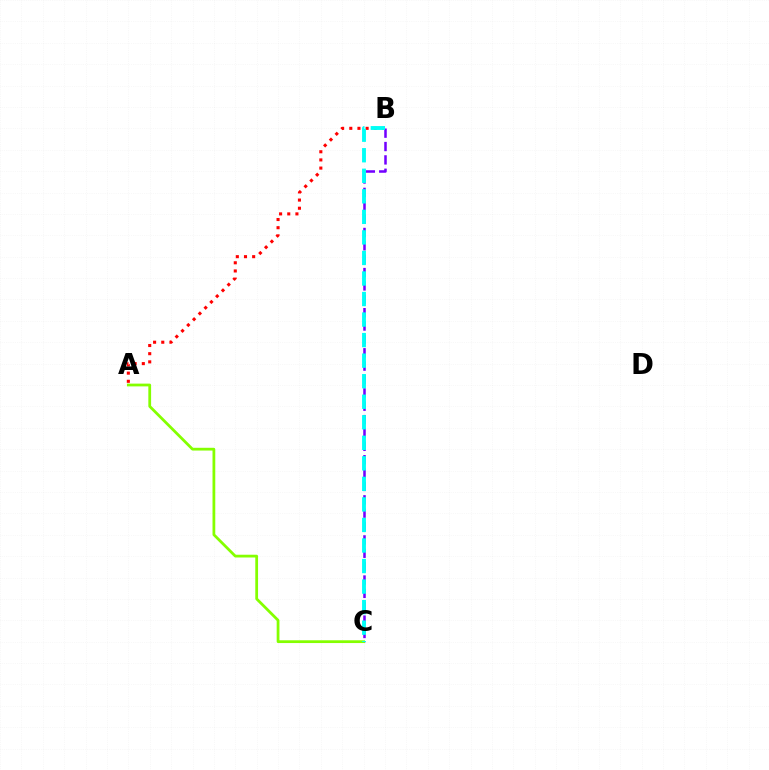{('A', 'B'): [{'color': '#ff0000', 'line_style': 'dotted', 'thickness': 2.22}], ('B', 'C'): [{'color': '#7200ff', 'line_style': 'dashed', 'thickness': 1.82}, {'color': '#00fff6', 'line_style': 'dashed', 'thickness': 2.79}], ('A', 'C'): [{'color': '#84ff00', 'line_style': 'solid', 'thickness': 1.99}]}